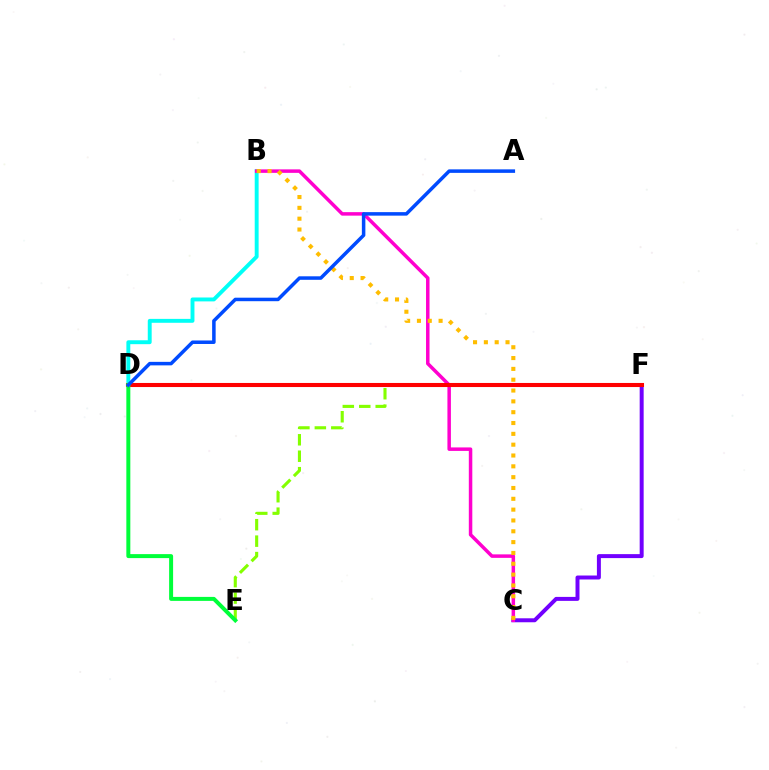{('C', 'F'): [{'color': '#7200ff', 'line_style': 'solid', 'thickness': 2.86}], ('E', 'F'): [{'color': '#84ff00', 'line_style': 'dashed', 'thickness': 2.23}], ('B', 'D'): [{'color': '#00fff6', 'line_style': 'solid', 'thickness': 2.81}], ('B', 'C'): [{'color': '#ff00cf', 'line_style': 'solid', 'thickness': 2.51}, {'color': '#ffbd00', 'line_style': 'dotted', 'thickness': 2.94}], ('D', 'F'): [{'color': '#ff0000', 'line_style': 'solid', 'thickness': 2.94}], ('D', 'E'): [{'color': '#00ff39', 'line_style': 'solid', 'thickness': 2.87}], ('A', 'D'): [{'color': '#004bff', 'line_style': 'solid', 'thickness': 2.53}]}